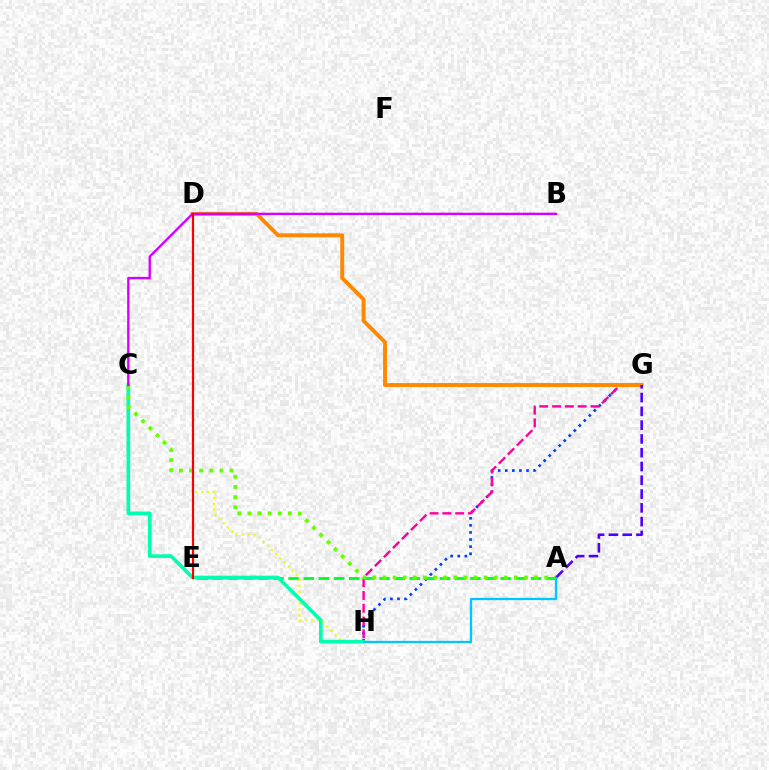{('G', 'H'): [{'color': '#003fff', 'line_style': 'dotted', 'thickness': 1.93}, {'color': '#ff00a0', 'line_style': 'dashed', 'thickness': 1.74}], ('A', 'E'): [{'color': '#00ff27', 'line_style': 'dashed', 'thickness': 2.06}], ('D', 'H'): [{'color': '#eeff00', 'line_style': 'dotted', 'thickness': 1.61}], ('C', 'H'): [{'color': '#00ffaf', 'line_style': 'solid', 'thickness': 2.63}], ('D', 'G'): [{'color': '#ff8800', 'line_style': 'solid', 'thickness': 2.81}], ('A', 'C'): [{'color': '#66ff00', 'line_style': 'dotted', 'thickness': 2.75}], ('B', 'C'): [{'color': '#d600ff', 'line_style': 'solid', 'thickness': 1.72}], ('A', 'G'): [{'color': '#4f00ff', 'line_style': 'dashed', 'thickness': 1.87}], ('D', 'E'): [{'color': '#ff0000', 'line_style': 'solid', 'thickness': 1.57}], ('A', 'H'): [{'color': '#00c7ff', 'line_style': 'solid', 'thickness': 1.65}]}